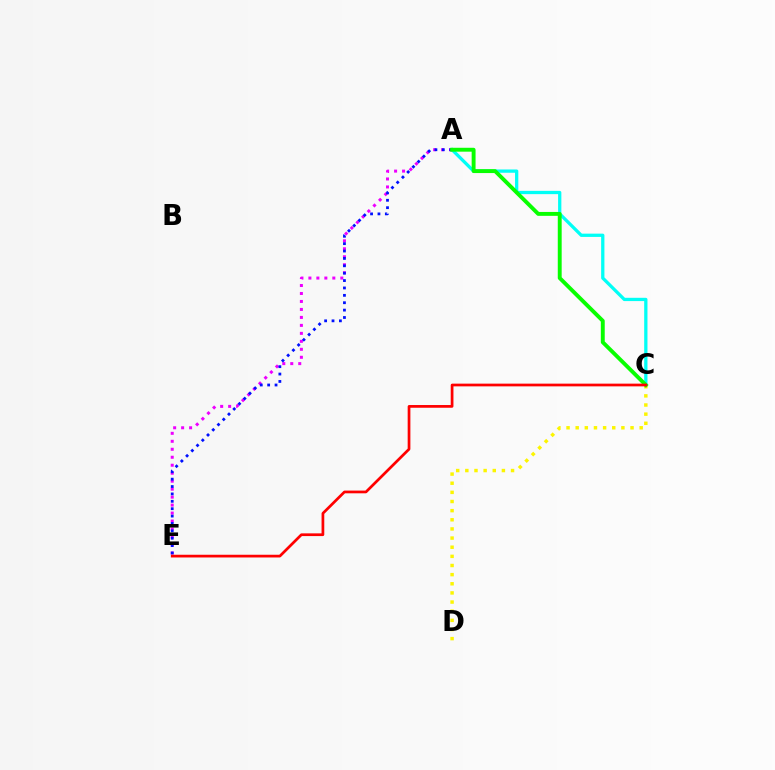{('A', 'C'): [{'color': '#00fff6', 'line_style': 'solid', 'thickness': 2.36}, {'color': '#08ff00', 'line_style': 'solid', 'thickness': 2.81}], ('A', 'E'): [{'color': '#ee00ff', 'line_style': 'dotted', 'thickness': 2.17}, {'color': '#0010ff', 'line_style': 'dotted', 'thickness': 2.01}], ('C', 'D'): [{'color': '#fcf500', 'line_style': 'dotted', 'thickness': 2.48}], ('C', 'E'): [{'color': '#ff0000', 'line_style': 'solid', 'thickness': 1.96}]}